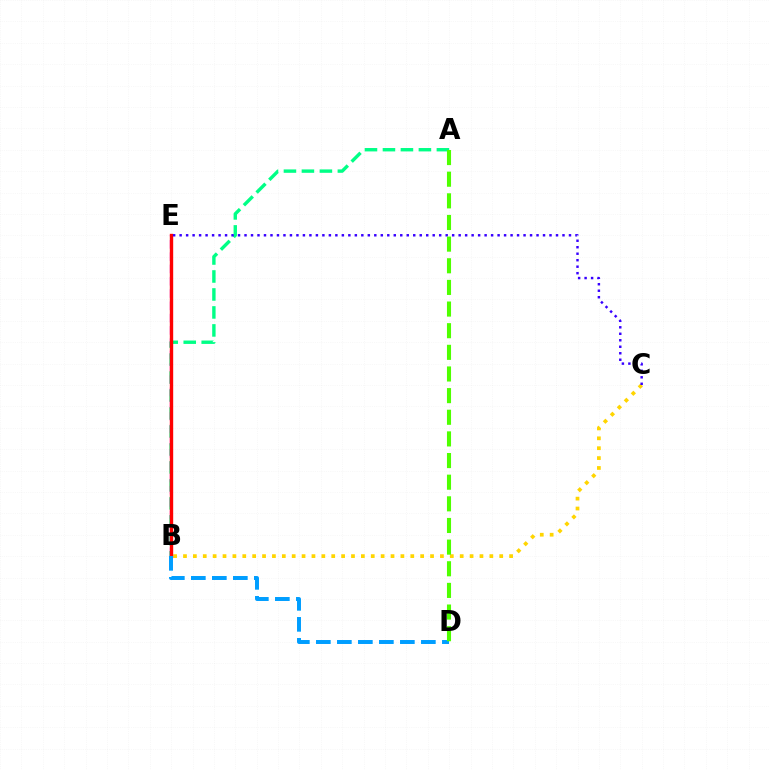{('B', 'C'): [{'color': '#ffd500', 'line_style': 'dotted', 'thickness': 2.68}], ('A', 'B'): [{'color': '#00ff86', 'line_style': 'dashed', 'thickness': 2.44}], ('B', 'E'): [{'color': '#ff00ed', 'line_style': 'dashed', 'thickness': 1.67}, {'color': '#ff0000', 'line_style': 'solid', 'thickness': 2.43}], ('B', 'D'): [{'color': '#009eff', 'line_style': 'dashed', 'thickness': 2.85}], ('C', 'E'): [{'color': '#3700ff', 'line_style': 'dotted', 'thickness': 1.76}], ('A', 'D'): [{'color': '#4fff00', 'line_style': 'dashed', 'thickness': 2.94}]}